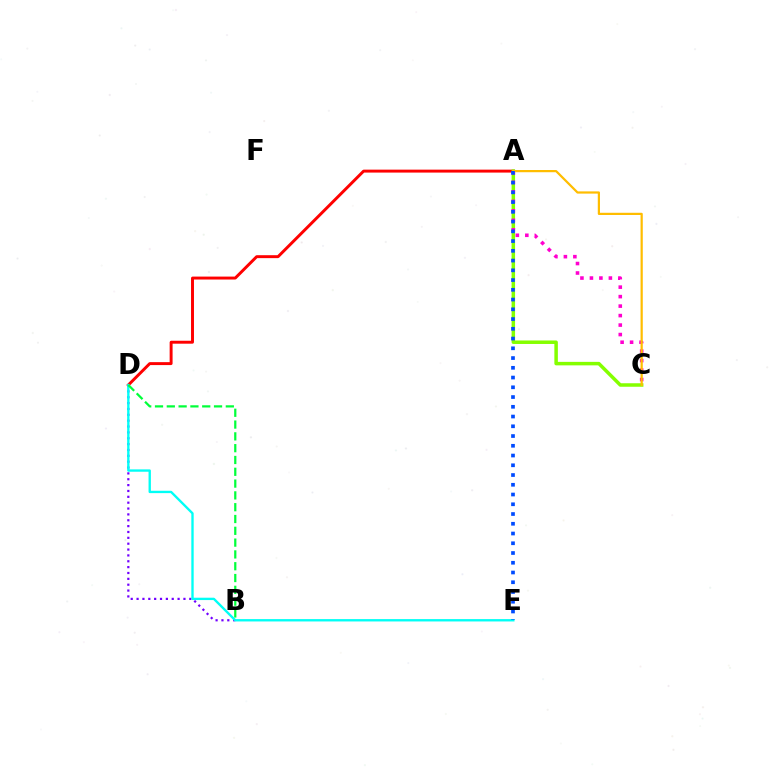{('A', 'D'): [{'color': '#ff0000', 'line_style': 'solid', 'thickness': 2.12}], ('B', 'D'): [{'color': '#7200ff', 'line_style': 'dotted', 'thickness': 1.59}, {'color': '#00ff39', 'line_style': 'dashed', 'thickness': 1.6}], ('A', 'C'): [{'color': '#84ff00', 'line_style': 'solid', 'thickness': 2.52}, {'color': '#ff00cf', 'line_style': 'dotted', 'thickness': 2.58}, {'color': '#ffbd00', 'line_style': 'solid', 'thickness': 1.6}], ('D', 'E'): [{'color': '#00fff6', 'line_style': 'solid', 'thickness': 1.7}], ('A', 'E'): [{'color': '#004bff', 'line_style': 'dotted', 'thickness': 2.65}]}